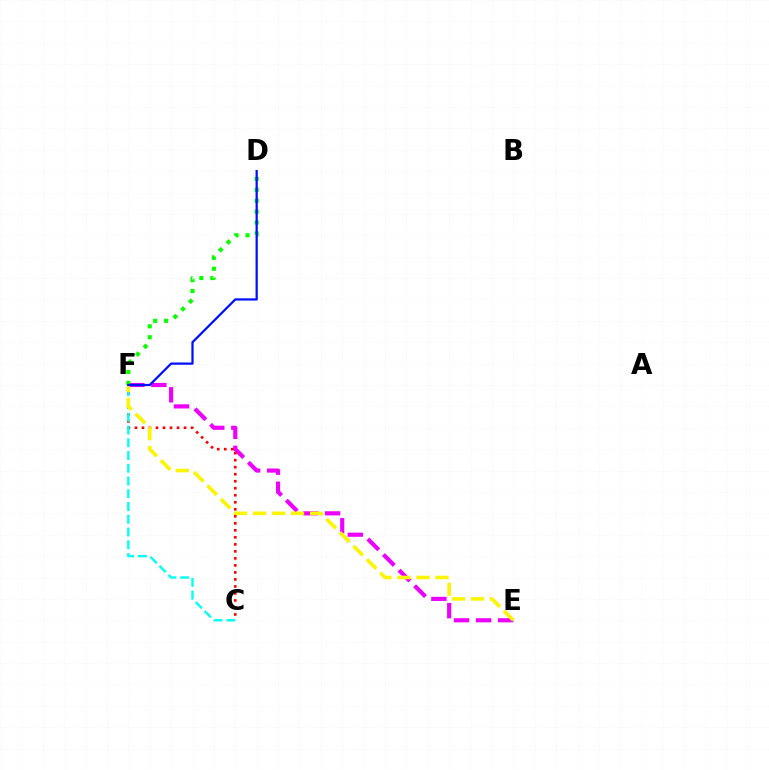{('E', 'F'): [{'color': '#ee00ff', 'line_style': 'dashed', 'thickness': 2.99}, {'color': '#fcf500', 'line_style': 'dashed', 'thickness': 2.58}], ('C', 'F'): [{'color': '#ff0000', 'line_style': 'dotted', 'thickness': 1.91}, {'color': '#00fff6', 'line_style': 'dashed', 'thickness': 1.73}], ('D', 'F'): [{'color': '#08ff00', 'line_style': 'dotted', 'thickness': 2.97}, {'color': '#0010ff', 'line_style': 'solid', 'thickness': 1.62}]}